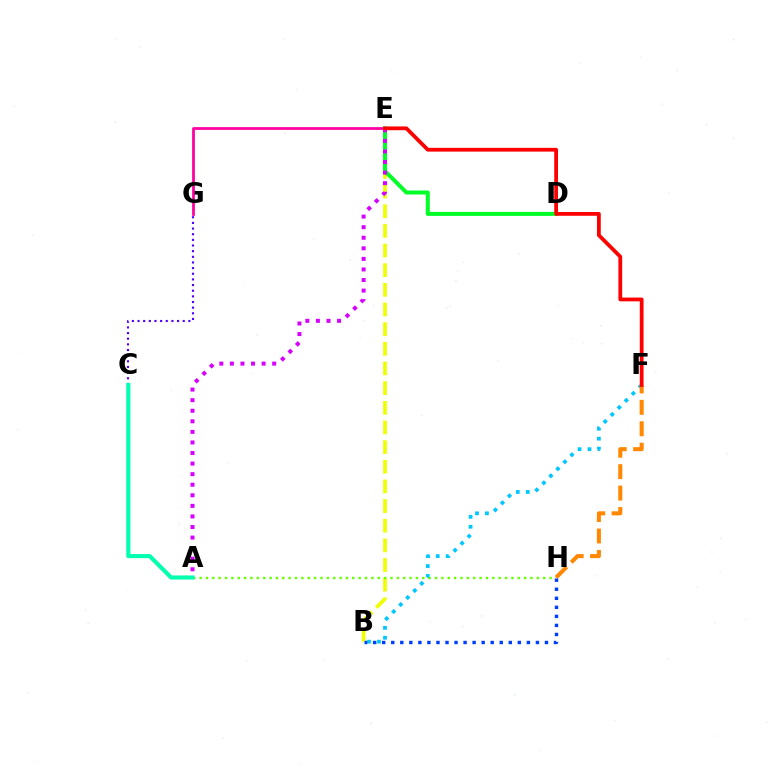{('B', 'F'): [{'color': '#00c7ff', 'line_style': 'dotted', 'thickness': 2.7}], ('B', 'E'): [{'color': '#eeff00', 'line_style': 'dashed', 'thickness': 2.67}], ('C', 'G'): [{'color': '#4f00ff', 'line_style': 'dotted', 'thickness': 1.54}], ('A', 'H'): [{'color': '#66ff00', 'line_style': 'dotted', 'thickness': 1.73}], ('E', 'G'): [{'color': '#ff00a0', 'line_style': 'solid', 'thickness': 1.99}], ('A', 'C'): [{'color': '#00ffaf', 'line_style': 'solid', 'thickness': 2.95}], ('F', 'H'): [{'color': '#ff8800', 'line_style': 'dashed', 'thickness': 2.91}], ('D', 'E'): [{'color': '#00ff27', 'line_style': 'solid', 'thickness': 2.88}], ('B', 'H'): [{'color': '#003fff', 'line_style': 'dotted', 'thickness': 2.46}], ('A', 'E'): [{'color': '#d600ff', 'line_style': 'dotted', 'thickness': 2.87}], ('E', 'F'): [{'color': '#ff0000', 'line_style': 'solid', 'thickness': 2.72}]}